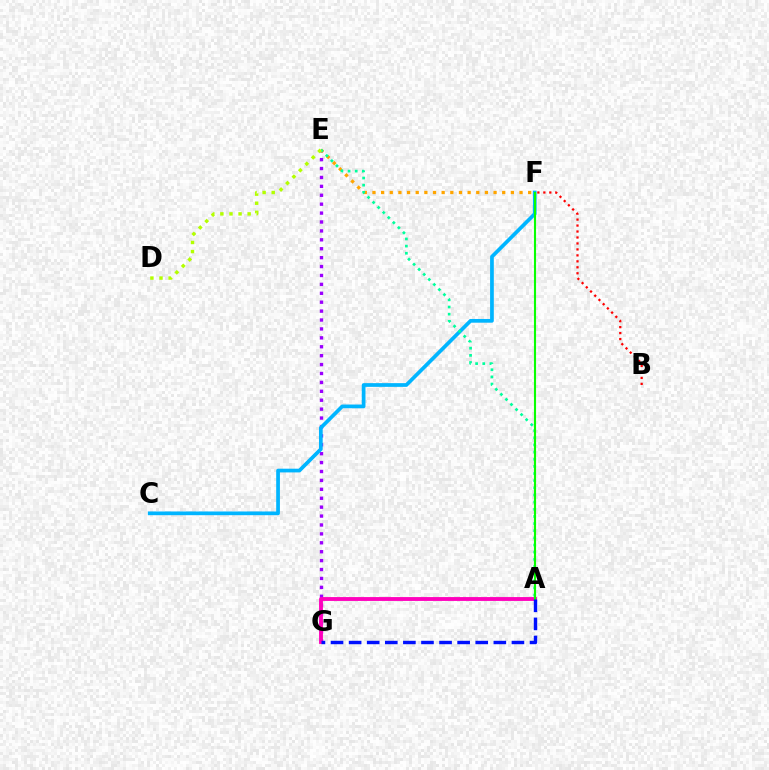{('B', 'F'): [{'color': '#ff0000', 'line_style': 'dotted', 'thickness': 1.62}], ('E', 'G'): [{'color': '#9b00ff', 'line_style': 'dotted', 'thickness': 2.42}], ('A', 'G'): [{'color': '#ff00bd', 'line_style': 'solid', 'thickness': 2.77}, {'color': '#0010ff', 'line_style': 'dashed', 'thickness': 2.46}], ('E', 'F'): [{'color': '#ffa500', 'line_style': 'dotted', 'thickness': 2.35}], ('C', 'F'): [{'color': '#00b5ff', 'line_style': 'solid', 'thickness': 2.68}], ('A', 'E'): [{'color': '#00ff9d', 'line_style': 'dotted', 'thickness': 1.94}], ('A', 'F'): [{'color': '#08ff00', 'line_style': 'solid', 'thickness': 1.52}], ('D', 'E'): [{'color': '#b3ff00', 'line_style': 'dotted', 'thickness': 2.47}]}